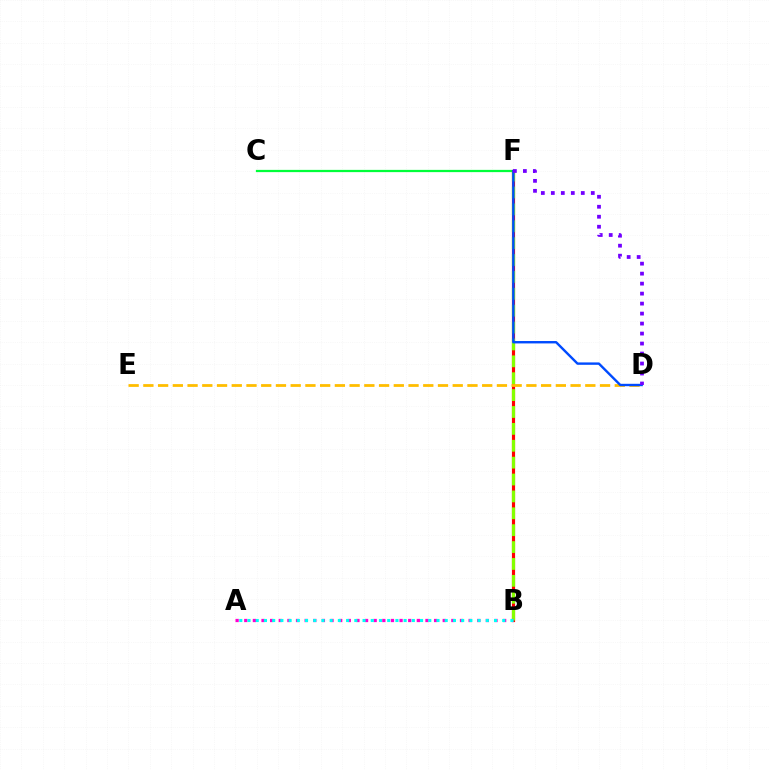{('C', 'F'): [{'color': '#00ff39', 'line_style': 'solid', 'thickness': 1.62}], ('B', 'F'): [{'color': '#ff0000', 'line_style': 'solid', 'thickness': 2.27}, {'color': '#84ff00', 'line_style': 'dashed', 'thickness': 2.29}], ('A', 'B'): [{'color': '#ff00cf', 'line_style': 'dotted', 'thickness': 2.34}, {'color': '#00fff6', 'line_style': 'dotted', 'thickness': 2.23}], ('D', 'E'): [{'color': '#ffbd00', 'line_style': 'dashed', 'thickness': 2.0}], ('D', 'F'): [{'color': '#004bff', 'line_style': 'solid', 'thickness': 1.72}, {'color': '#7200ff', 'line_style': 'dotted', 'thickness': 2.71}]}